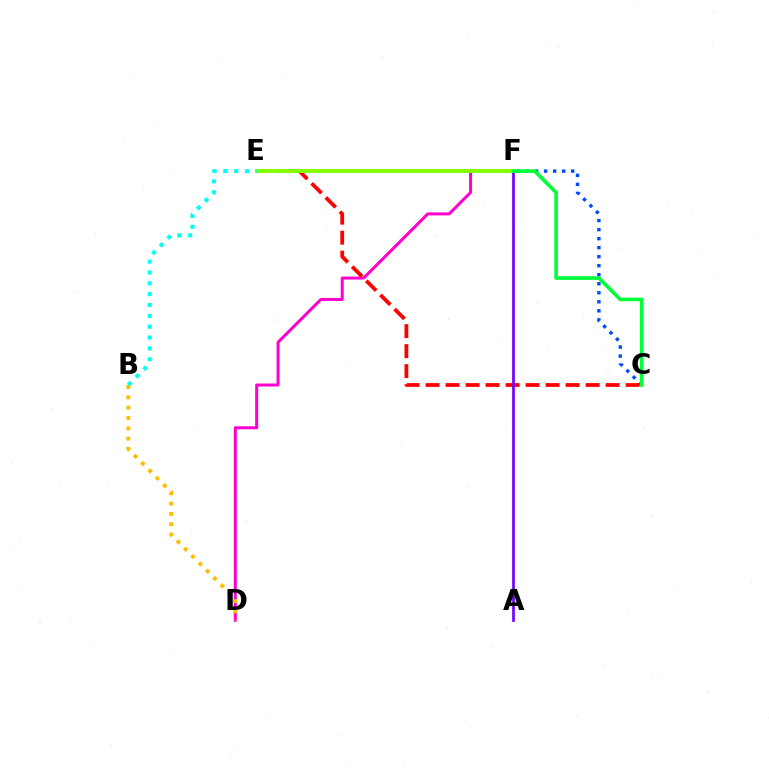{('C', 'F'): [{'color': '#004bff', 'line_style': 'dotted', 'thickness': 2.45}, {'color': '#00ff39', 'line_style': 'solid', 'thickness': 2.6}], ('D', 'F'): [{'color': '#ff00cf', 'line_style': 'solid', 'thickness': 2.16}], ('C', 'E'): [{'color': '#ff0000', 'line_style': 'dashed', 'thickness': 2.72}], ('E', 'F'): [{'color': '#84ff00', 'line_style': 'solid', 'thickness': 2.84}], ('A', 'F'): [{'color': '#7200ff', 'line_style': 'solid', 'thickness': 1.94}], ('B', 'D'): [{'color': '#ffbd00', 'line_style': 'dotted', 'thickness': 2.81}], ('B', 'E'): [{'color': '#00fff6', 'line_style': 'dotted', 'thickness': 2.95}]}